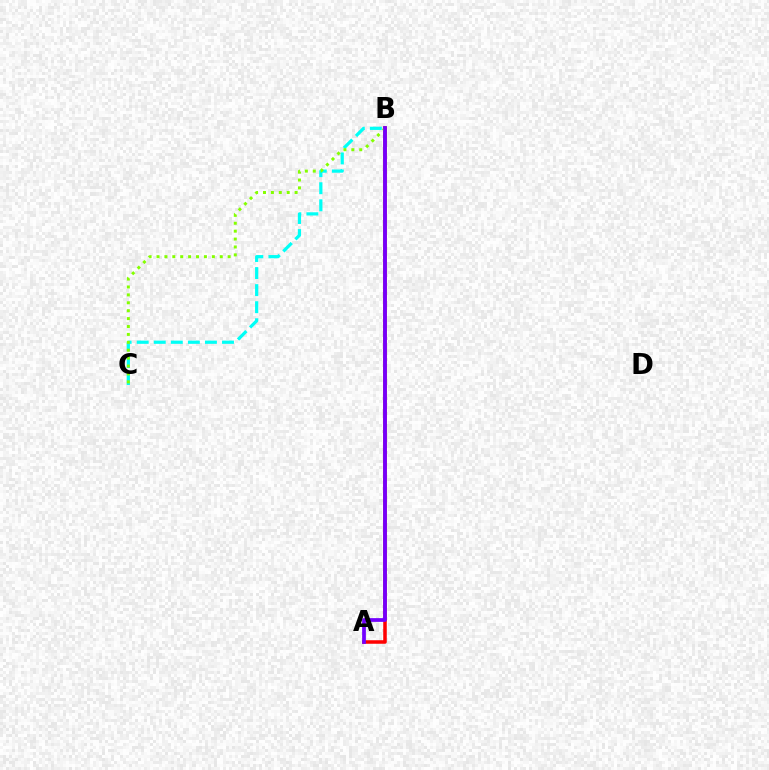{('A', 'B'): [{'color': '#ff0000', 'line_style': 'solid', 'thickness': 2.55}, {'color': '#7200ff', 'line_style': 'solid', 'thickness': 2.69}], ('B', 'C'): [{'color': '#00fff6', 'line_style': 'dashed', 'thickness': 2.32}, {'color': '#84ff00', 'line_style': 'dotted', 'thickness': 2.15}]}